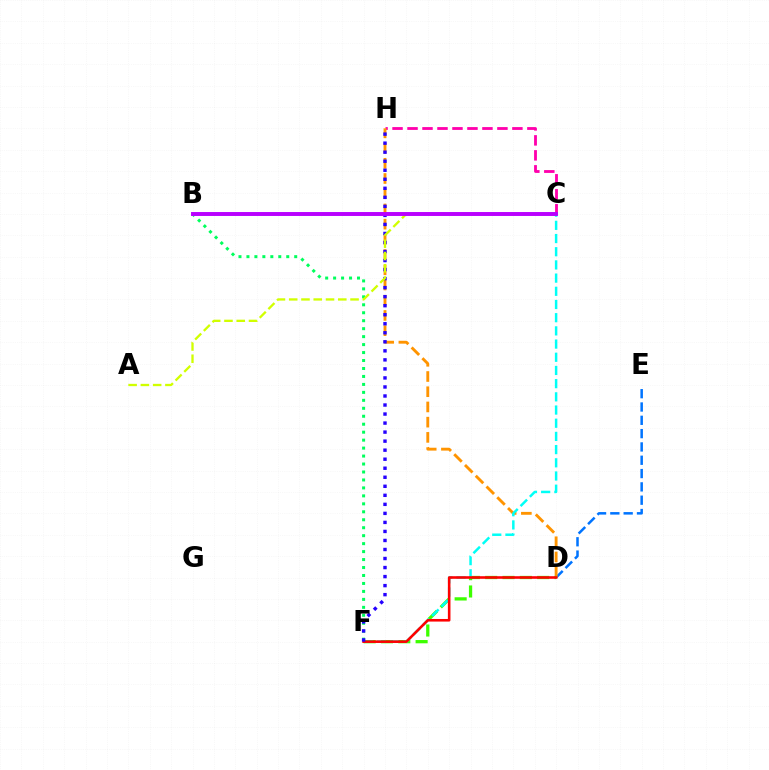{('D', 'E'): [{'color': '#0074ff', 'line_style': 'dashed', 'thickness': 1.81}], ('C', 'H'): [{'color': '#ff00ac', 'line_style': 'dashed', 'thickness': 2.04}], ('D', 'H'): [{'color': '#ff9400', 'line_style': 'dashed', 'thickness': 2.07}], ('B', 'F'): [{'color': '#00ff5c', 'line_style': 'dotted', 'thickness': 2.16}], ('D', 'F'): [{'color': '#3dff00', 'line_style': 'dashed', 'thickness': 2.35}, {'color': '#ff0000', 'line_style': 'solid', 'thickness': 1.87}], ('C', 'F'): [{'color': '#00fff6', 'line_style': 'dashed', 'thickness': 1.79}], ('F', 'H'): [{'color': '#2500ff', 'line_style': 'dotted', 'thickness': 2.45}], ('A', 'C'): [{'color': '#d1ff00', 'line_style': 'dashed', 'thickness': 1.67}], ('B', 'C'): [{'color': '#b900ff', 'line_style': 'solid', 'thickness': 2.83}]}